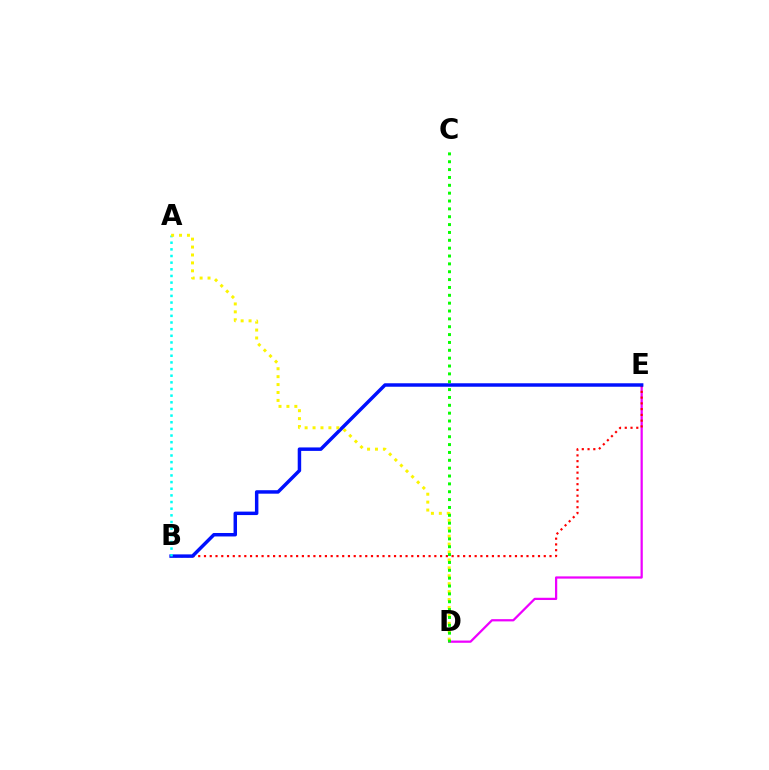{('D', 'E'): [{'color': '#ee00ff', 'line_style': 'solid', 'thickness': 1.61}], ('B', 'E'): [{'color': '#ff0000', 'line_style': 'dotted', 'thickness': 1.56}, {'color': '#0010ff', 'line_style': 'solid', 'thickness': 2.5}], ('A', 'B'): [{'color': '#00fff6', 'line_style': 'dotted', 'thickness': 1.81}], ('A', 'D'): [{'color': '#fcf500', 'line_style': 'dotted', 'thickness': 2.15}], ('C', 'D'): [{'color': '#08ff00', 'line_style': 'dotted', 'thickness': 2.13}]}